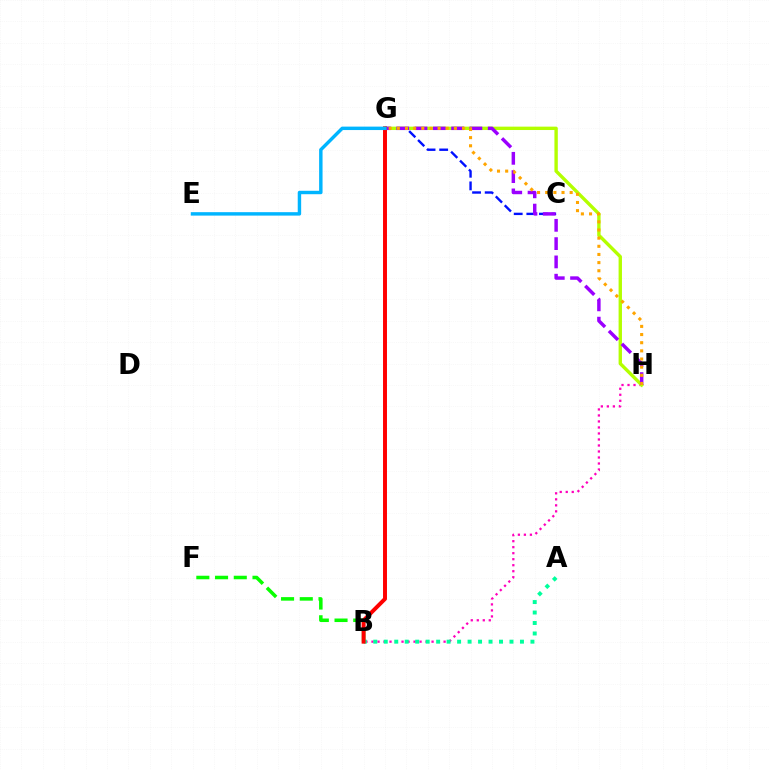{('B', 'F'): [{'color': '#08ff00', 'line_style': 'dashed', 'thickness': 2.54}], ('B', 'H'): [{'color': '#ff00bd', 'line_style': 'dotted', 'thickness': 1.63}], ('A', 'B'): [{'color': '#00ff9d', 'line_style': 'dotted', 'thickness': 2.85}], ('C', 'G'): [{'color': '#0010ff', 'line_style': 'dashed', 'thickness': 1.72}], ('G', 'H'): [{'color': '#b3ff00', 'line_style': 'solid', 'thickness': 2.43}, {'color': '#9b00ff', 'line_style': 'dashed', 'thickness': 2.49}, {'color': '#ffa500', 'line_style': 'dotted', 'thickness': 2.21}], ('B', 'G'): [{'color': '#ff0000', 'line_style': 'solid', 'thickness': 2.85}], ('E', 'G'): [{'color': '#00b5ff', 'line_style': 'solid', 'thickness': 2.47}]}